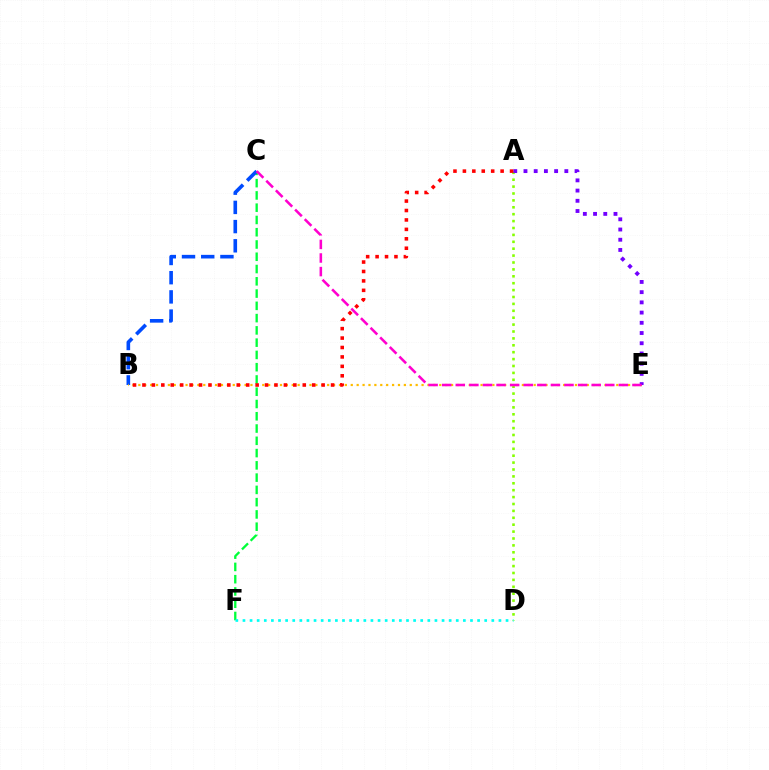{('C', 'F'): [{'color': '#00ff39', 'line_style': 'dashed', 'thickness': 1.67}], ('B', 'C'): [{'color': '#004bff', 'line_style': 'dashed', 'thickness': 2.61}], ('B', 'E'): [{'color': '#ffbd00', 'line_style': 'dotted', 'thickness': 1.6}], ('A', 'D'): [{'color': '#84ff00', 'line_style': 'dotted', 'thickness': 1.87}], ('D', 'F'): [{'color': '#00fff6', 'line_style': 'dotted', 'thickness': 1.93}], ('A', 'E'): [{'color': '#7200ff', 'line_style': 'dotted', 'thickness': 2.78}], ('C', 'E'): [{'color': '#ff00cf', 'line_style': 'dashed', 'thickness': 1.85}], ('A', 'B'): [{'color': '#ff0000', 'line_style': 'dotted', 'thickness': 2.56}]}